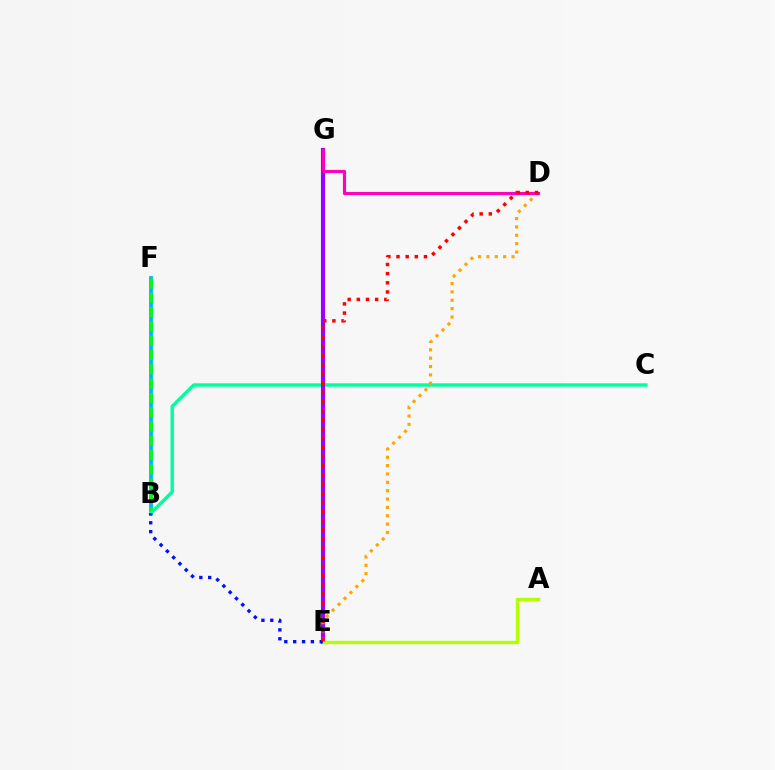{('B', 'F'): [{'color': '#00b5ff', 'line_style': 'solid', 'thickness': 2.73}, {'color': '#08ff00', 'line_style': 'dashed', 'thickness': 1.94}], ('B', 'C'): [{'color': '#00ff9d', 'line_style': 'solid', 'thickness': 2.48}], ('E', 'G'): [{'color': '#9b00ff', 'line_style': 'solid', 'thickness': 2.96}], ('A', 'E'): [{'color': '#b3ff00', 'line_style': 'solid', 'thickness': 2.43}], ('D', 'E'): [{'color': '#ffa500', 'line_style': 'dotted', 'thickness': 2.27}, {'color': '#ff0000', 'line_style': 'dotted', 'thickness': 2.49}], ('B', 'E'): [{'color': '#0010ff', 'line_style': 'dotted', 'thickness': 2.41}], ('D', 'G'): [{'color': '#ff00bd', 'line_style': 'solid', 'thickness': 2.27}]}